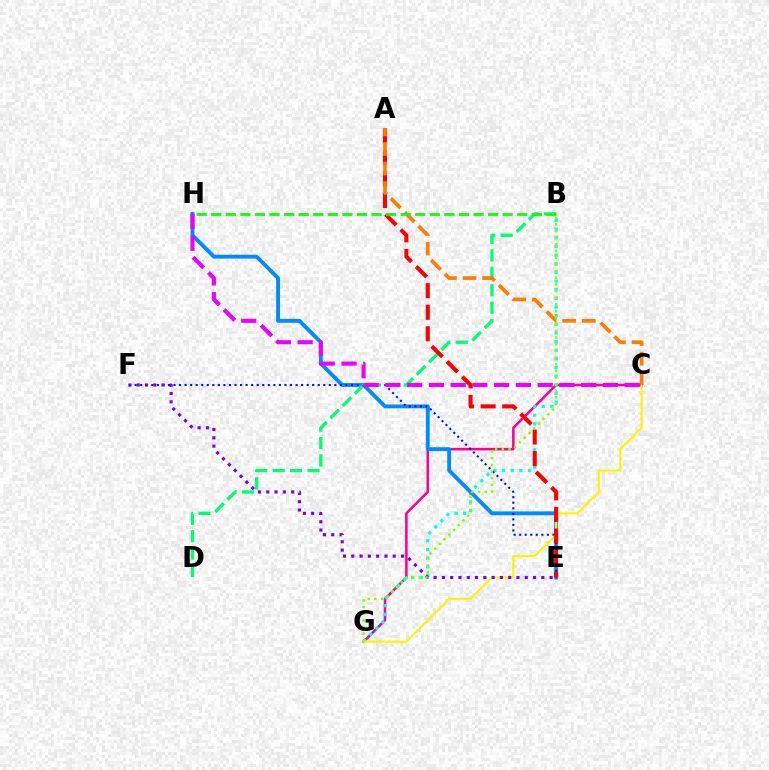{('C', 'G'): [{'color': '#ff0094', 'line_style': 'solid', 'thickness': 1.83}, {'color': '#fcf500', 'line_style': 'solid', 'thickness': 1.55}], ('B', 'G'): [{'color': '#00fff6', 'line_style': 'dotted', 'thickness': 2.35}, {'color': '#84ff00', 'line_style': 'dotted', 'thickness': 1.81}], ('E', 'H'): [{'color': '#008cff', 'line_style': 'solid', 'thickness': 2.79}], ('E', 'F'): [{'color': '#0010ff', 'line_style': 'dotted', 'thickness': 1.51}, {'color': '#7200ff', 'line_style': 'dotted', 'thickness': 2.25}], ('B', 'D'): [{'color': '#00ff74', 'line_style': 'dashed', 'thickness': 2.37}], ('C', 'H'): [{'color': '#ee00ff', 'line_style': 'dashed', 'thickness': 2.96}], ('A', 'E'): [{'color': '#ff0000', 'line_style': 'dashed', 'thickness': 2.93}], ('A', 'C'): [{'color': '#ff7c00', 'line_style': 'dashed', 'thickness': 2.66}], ('B', 'H'): [{'color': '#08ff00', 'line_style': 'dashed', 'thickness': 1.98}]}